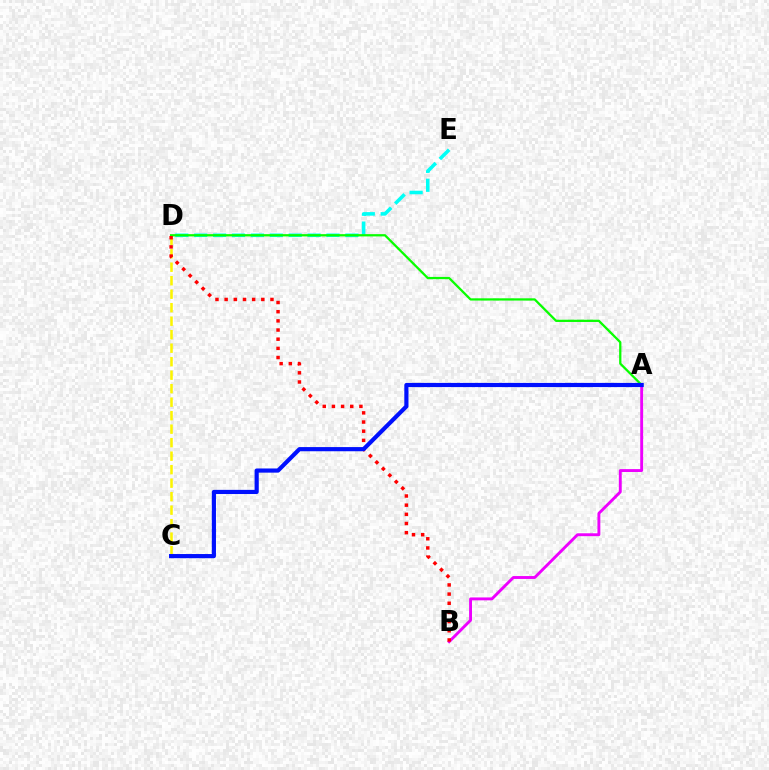{('A', 'B'): [{'color': '#ee00ff', 'line_style': 'solid', 'thickness': 2.08}], ('D', 'E'): [{'color': '#00fff6', 'line_style': 'dashed', 'thickness': 2.57}], ('C', 'D'): [{'color': '#fcf500', 'line_style': 'dashed', 'thickness': 1.83}], ('A', 'D'): [{'color': '#08ff00', 'line_style': 'solid', 'thickness': 1.63}], ('B', 'D'): [{'color': '#ff0000', 'line_style': 'dotted', 'thickness': 2.49}], ('A', 'C'): [{'color': '#0010ff', 'line_style': 'solid', 'thickness': 3.0}]}